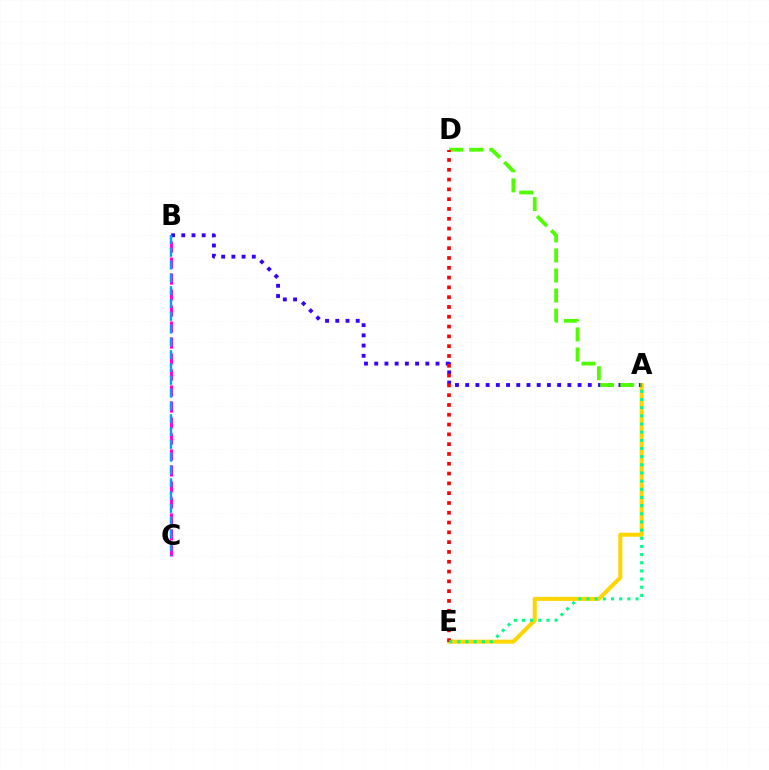{('A', 'E'): [{'color': '#ffd500', 'line_style': 'solid', 'thickness': 2.9}, {'color': '#00ff86', 'line_style': 'dotted', 'thickness': 2.22}], ('B', 'C'): [{'color': '#ff00ed', 'line_style': 'dashed', 'thickness': 2.17}, {'color': '#009eff', 'line_style': 'dashed', 'thickness': 1.74}], ('A', 'B'): [{'color': '#3700ff', 'line_style': 'dotted', 'thickness': 2.78}], ('A', 'D'): [{'color': '#4fff00', 'line_style': 'dashed', 'thickness': 2.73}], ('D', 'E'): [{'color': '#ff0000', 'line_style': 'dotted', 'thickness': 2.66}]}